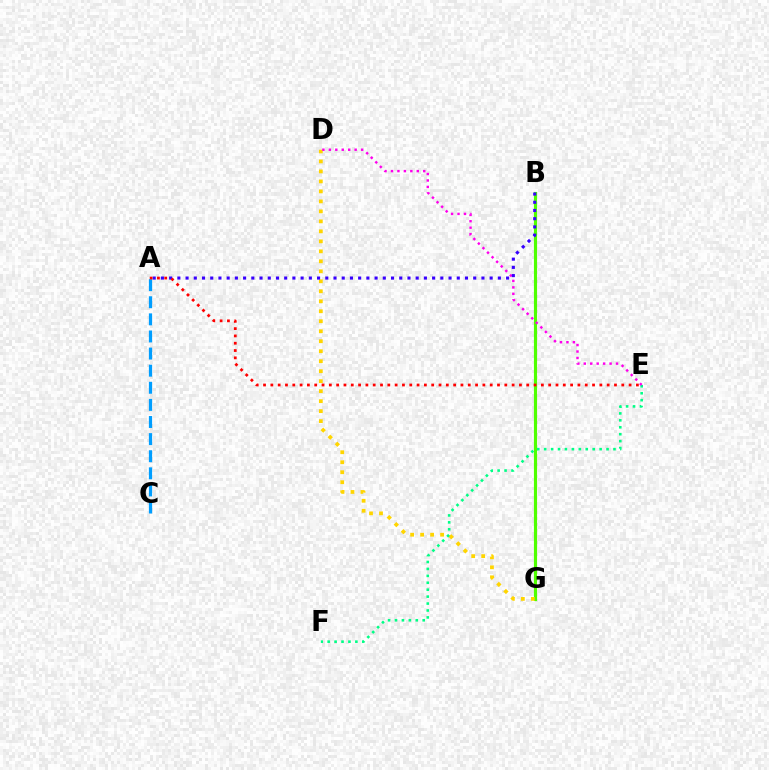{('B', 'G'): [{'color': '#4fff00', 'line_style': 'solid', 'thickness': 2.27}], ('D', 'G'): [{'color': '#ffd500', 'line_style': 'dotted', 'thickness': 2.71}], ('A', 'C'): [{'color': '#009eff', 'line_style': 'dashed', 'thickness': 2.32}], ('E', 'F'): [{'color': '#00ff86', 'line_style': 'dotted', 'thickness': 1.88}], ('D', 'E'): [{'color': '#ff00ed', 'line_style': 'dotted', 'thickness': 1.75}], ('A', 'B'): [{'color': '#3700ff', 'line_style': 'dotted', 'thickness': 2.23}], ('A', 'E'): [{'color': '#ff0000', 'line_style': 'dotted', 'thickness': 1.99}]}